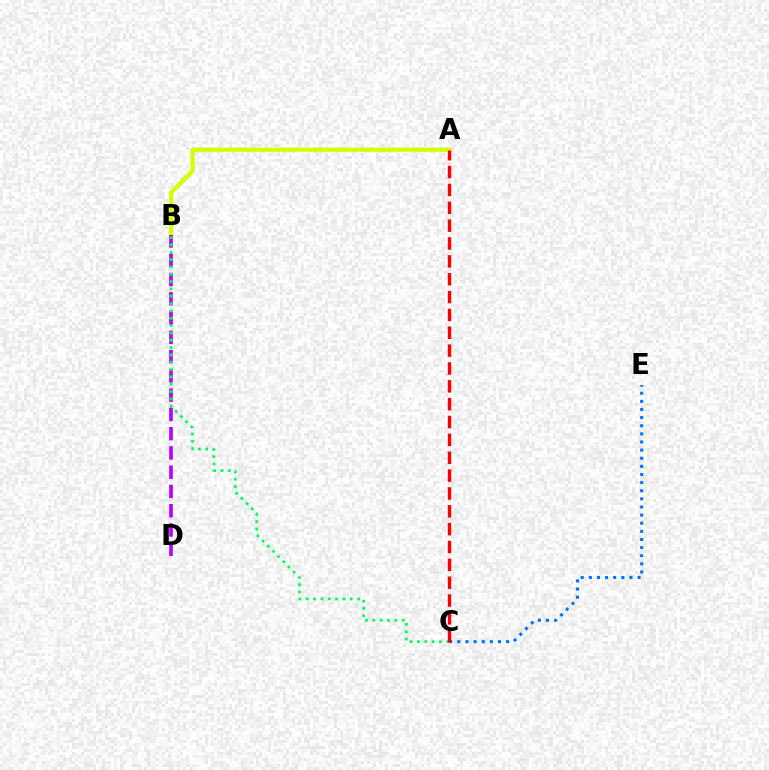{('A', 'B'): [{'color': '#d1ff00', 'line_style': 'solid', 'thickness': 2.97}], ('B', 'D'): [{'color': '#b900ff', 'line_style': 'dashed', 'thickness': 2.62}], ('B', 'C'): [{'color': '#00ff5c', 'line_style': 'dotted', 'thickness': 1.99}], ('C', 'E'): [{'color': '#0074ff', 'line_style': 'dotted', 'thickness': 2.21}], ('A', 'C'): [{'color': '#ff0000', 'line_style': 'dashed', 'thickness': 2.43}]}